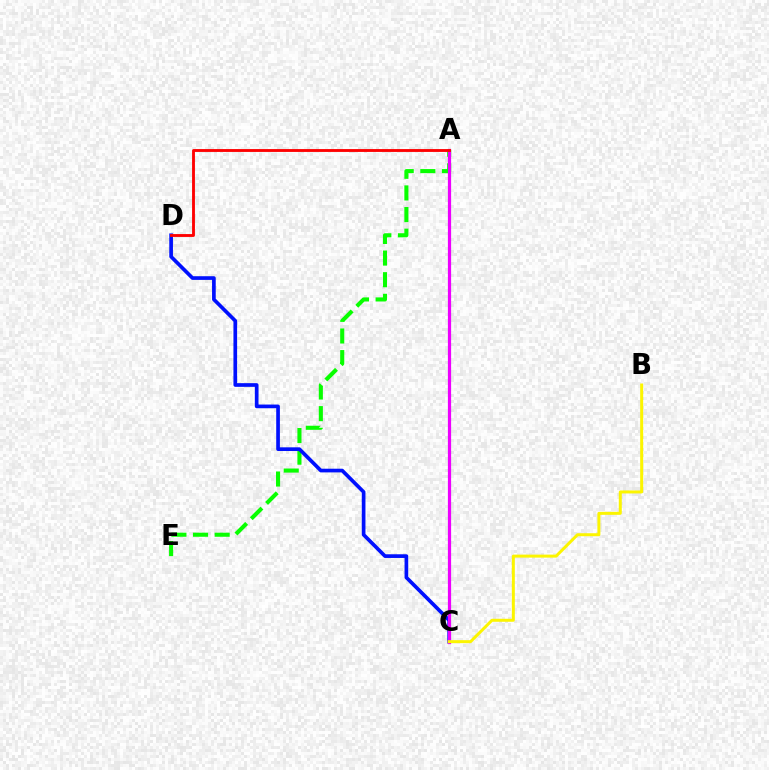{('A', 'E'): [{'color': '#08ff00', 'line_style': 'dashed', 'thickness': 2.94}], ('C', 'D'): [{'color': '#0010ff', 'line_style': 'solid', 'thickness': 2.65}], ('A', 'C'): [{'color': '#00fff6', 'line_style': 'dotted', 'thickness': 2.21}, {'color': '#ee00ff', 'line_style': 'solid', 'thickness': 2.3}], ('B', 'C'): [{'color': '#fcf500', 'line_style': 'solid', 'thickness': 2.16}], ('A', 'D'): [{'color': '#ff0000', 'line_style': 'solid', 'thickness': 2.06}]}